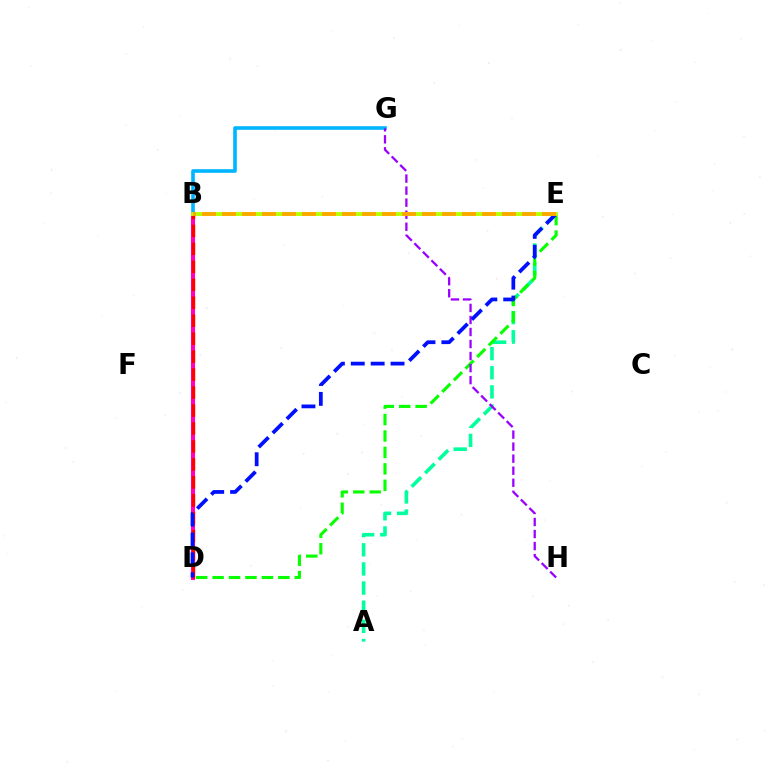{('B', 'G'): [{'color': '#00b5ff', 'line_style': 'solid', 'thickness': 2.6}], ('A', 'E'): [{'color': '#00ff9d', 'line_style': 'dashed', 'thickness': 2.6}], ('D', 'E'): [{'color': '#08ff00', 'line_style': 'dashed', 'thickness': 2.23}, {'color': '#0010ff', 'line_style': 'dashed', 'thickness': 2.7}], ('G', 'H'): [{'color': '#9b00ff', 'line_style': 'dashed', 'thickness': 1.63}], ('B', 'D'): [{'color': '#ff00bd', 'line_style': 'solid', 'thickness': 2.9}, {'color': '#ff0000', 'line_style': 'dashed', 'thickness': 2.44}], ('B', 'E'): [{'color': '#b3ff00', 'line_style': 'solid', 'thickness': 2.76}, {'color': '#ffa500', 'line_style': 'dashed', 'thickness': 2.72}]}